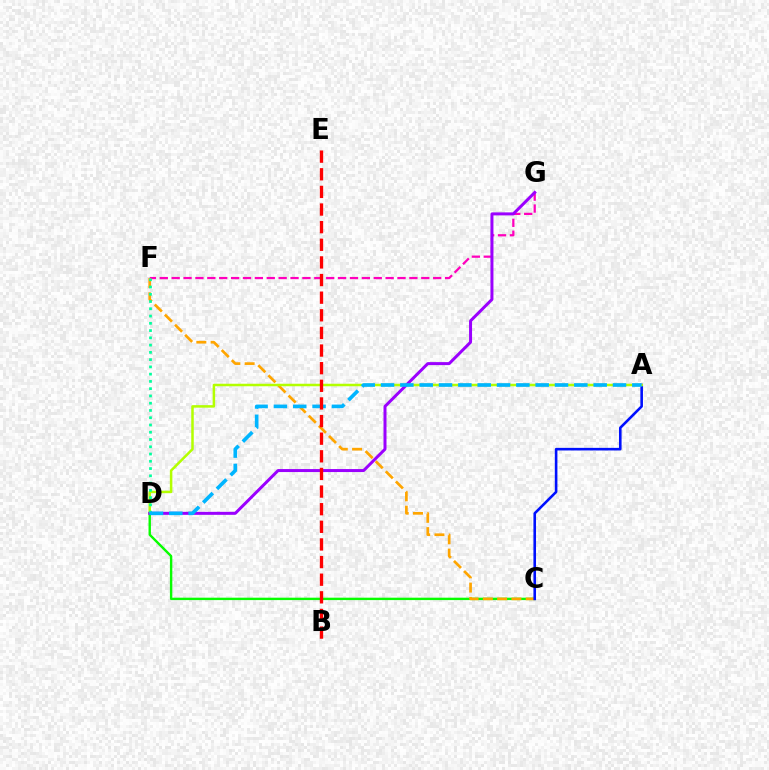{('F', 'G'): [{'color': '#ff00bd', 'line_style': 'dashed', 'thickness': 1.61}], ('C', 'D'): [{'color': '#08ff00', 'line_style': 'solid', 'thickness': 1.73}], ('C', 'F'): [{'color': '#ffa500', 'line_style': 'dashed', 'thickness': 1.94}], ('A', 'C'): [{'color': '#0010ff', 'line_style': 'solid', 'thickness': 1.87}], ('A', 'D'): [{'color': '#b3ff00', 'line_style': 'solid', 'thickness': 1.8}, {'color': '#00b5ff', 'line_style': 'dashed', 'thickness': 2.63}], ('D', 'G'): [{'color': '#9b00ff', 'line_style': 'solid', 'thickness': 2.16}], ('D', 'F'): [{'color': '#00ff9d', 'line_style': 'dotted', 'thickness': 1.97}], ('B', 'E'): [{'color': '#ff0000', 'line_style': 'dashed', 'thickness': 2.39}]}